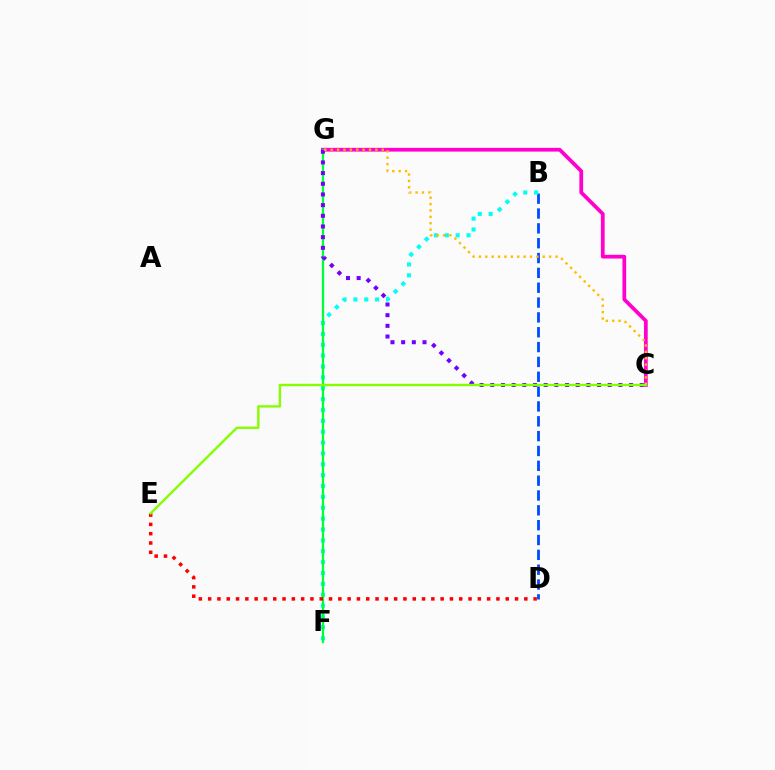{('B', 'D'): [{'color': '#004bff', 'line_style': 'dashed', 'thickness': 2.02}], ('C', 'G'): [{'color': '#ff00cf', 'line_style': 'solid', 'thickness': 2.7}, {'color': '#7200ff', 'line_style': 'dotted', 'thickness': 2.9}, {'color': '#ffbd00', 'line_style': 'dotted', 'thickness': 1.73}], ('B', 'F'): [{'color': '#00fff6', 'line_style': 'dotted', 'thickness': 2.95}], ('F', 'G'): [{'color': '#00ff39', 'line_style': 'solid', 'thickness': 1.64}], ('D', 'E'): [{'color': '#ff0000', 'line_style': 'dotted', 'thickness': 2.53}], ('C', 'E'): [{'color': '#84ff00', 'line_style': 'solid', 'thickness': 1.72}]}